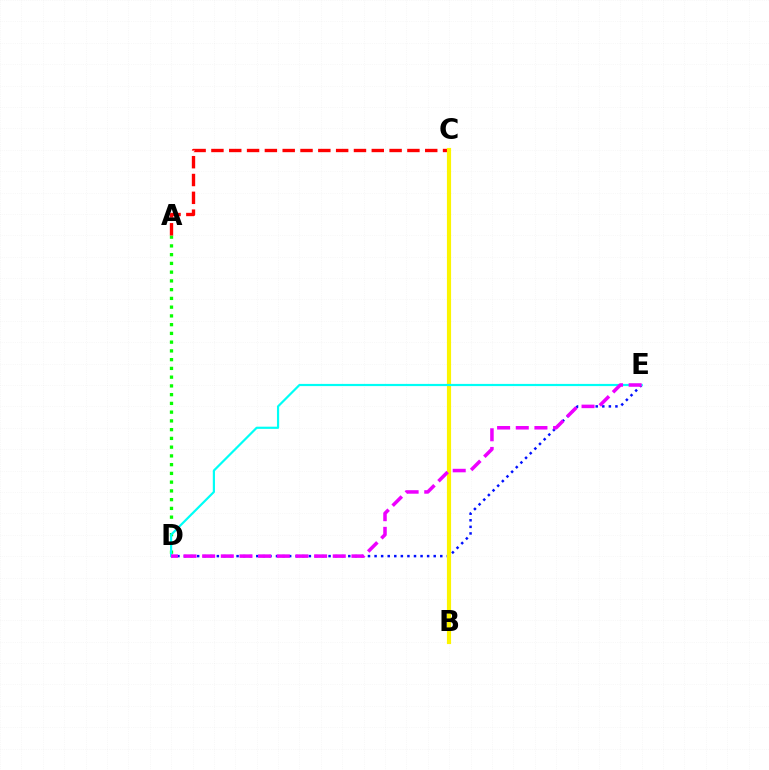{('A', 'D'): [{'color': '#08ff00', 'line_style': 'dotted', 'thickness': 2.38}], ('A', 'C'): [{'color': '#ff0000', 'line_style': 'dashed', 'thickness': 2.42}], ('D', 'E'): [{'color': '#0010ff', 'line_style': 'dotted', 'thickness': 1.79}, {'color': '#00fff6', 'line_style': 'solid', 'thickness': 1.58}, {'color': '#ee00ff', 'line_style': 'dashed', 'thickness': 2.53}], ('B', 'C'): [{'color': '#fcf500', 'line_style': 'solid', 'thickness': 2.99}]}